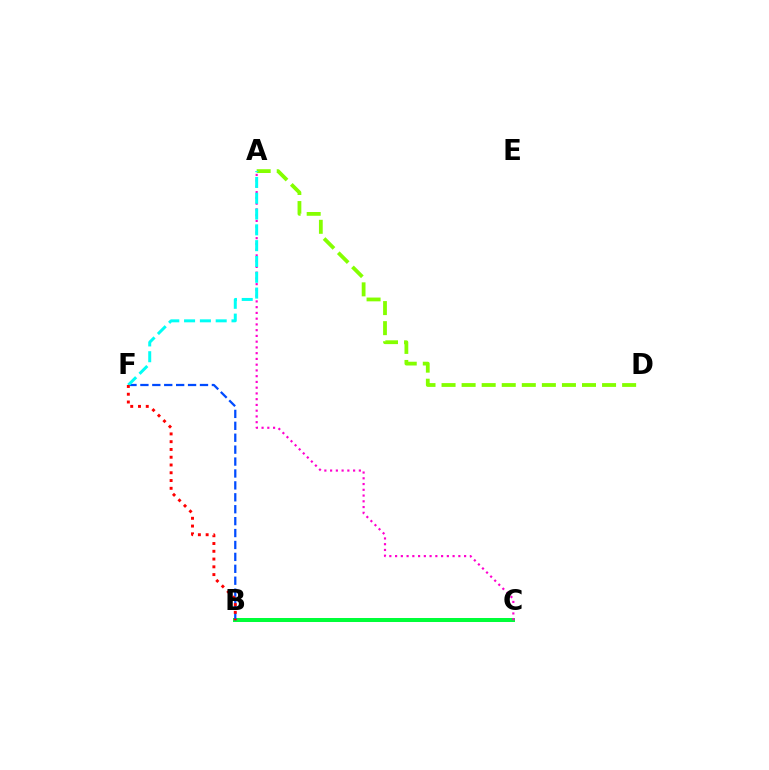{('B', 'C'): [{'color': '#ffbd00', 'line_style': 'solid', 'thickness': 2.85}, {'color': '#7200ff', 'line_style': 'dashed', 'thickness': 2.63}, {'color': '#00ff39', 'line_style': 'solid', 'thickness': 2.87}], ('B', 'F'): [{'color': '#004bff', 'line_style': 'dashed', 'thickness': 1.62}, {'color': '#ff0000', 'line_style': 'dotted', 'thickness': 2.11}], ('A', 'C'): [{'color': '#ff00cf', 'line_style': 'dotted', 'thickness': 1.56}], ('A', 'D'): [{'color': '#84ff00', 'line_style': 'dashed', 'thickness': 2.73}], ('A', 'F'): [{'color': '#00fff6', 'line_style': 'dashed', 'thickness': 2.15}]}